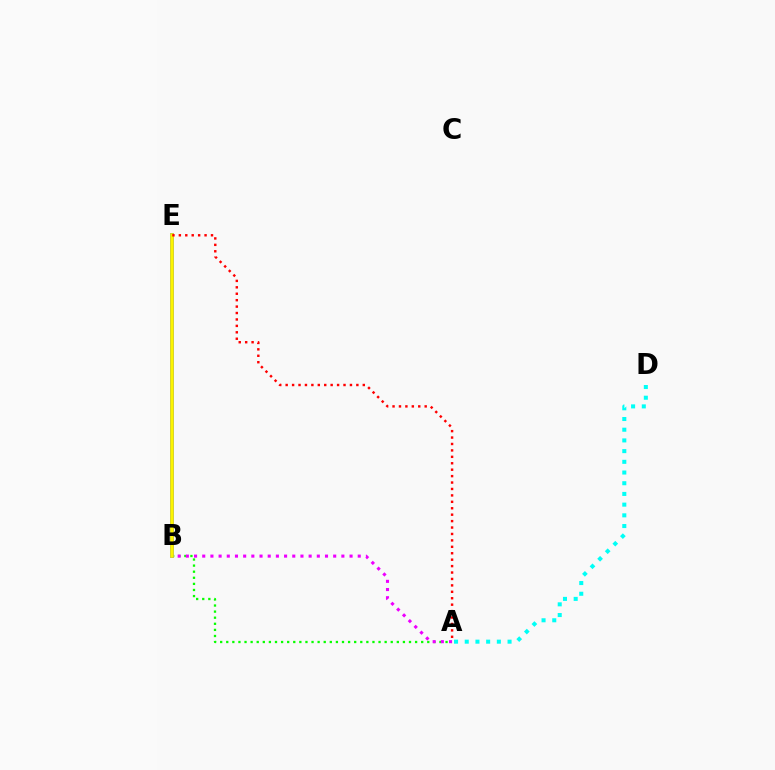{('A', 'B'): [{'color': '#08ff00', 'line_style': 'dotted', 'thickness': 1.66}, {'color': '#ee00ff', 'line_style': 'dotted', 'thickness': 2.22}], ('B', 'E'): [{'color': '#0010ff', 'line_style': 'solid', 'thickness': 2.54}, {'color': '#fcf500', 'line_style': 'solid', 'thickness': 2.6}], ('A', 'D'): [{'color': '#00fff6', 'line_style': 'dotted', 'thickness': 2.91}], ('A', 'E'): [{'color': '#ff0000', 'line_style': 'dotted', 'thickness': 1.75}]}